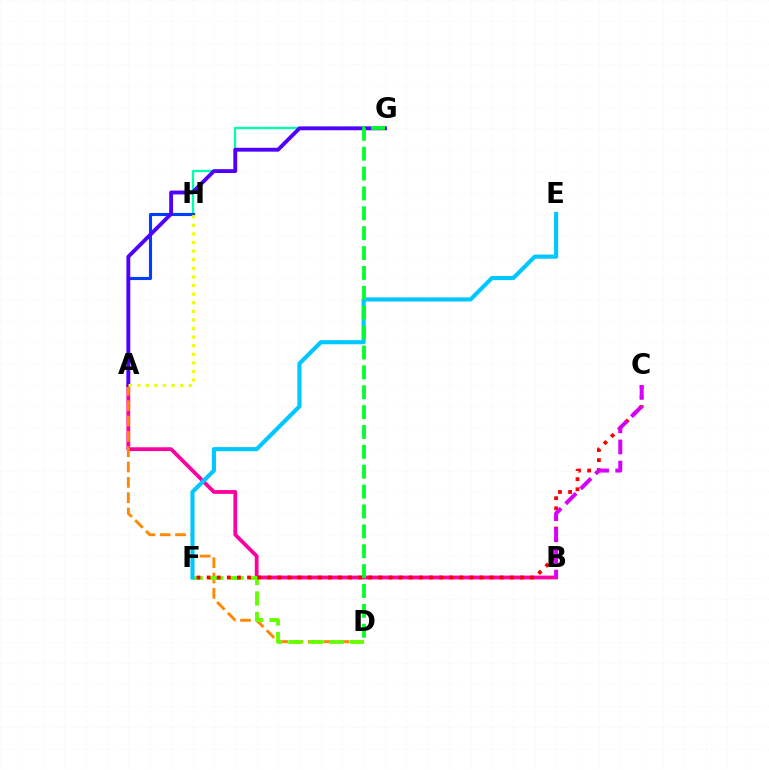{('A', 'B'): [{'color': '#ff00a0', 'line_style': 'solid', 'thickness': 2.72}], ('A', 'D'): [{'color': '#ff8800', 'line_style': 'dashed', 'thickness': 2.08}], ('G', 'H'): [{'color': '#00ffaf', 'line_style': 'solid', 'thickness': 1.67}], ('D', 'F'): [{'color': '#66ff00', 'line_style': 'dashed', 'thickness': 2.78}], ('A', 'H'): [{'color': '#003fff', 'line_style': 'solid', 'thickness': 2.24}, {'color': '#eeff00', 'line_style': 'dotted', 'thickness': 2.34}], ('C', 'F'): [{'color': '#ff0000', 'line_style': 'dotted', 'thickness': 2.75}], ('A', 'G'): [{'color': '#4f00ff', 'line_style': 'solid', 'thickness': 2.78}], ('E', 'F'): [{'color': '#00c7ff', 'line_style': 'solid', 'thickness': 2.98}], ('B', 'C'): [{'color': '#d600ff', 'line_style': 'dashed', 'thickness': 2.87}], ('D', 'G'): [{'color': '#00ff27', 'line_style': 'dashed', 'thickness': 2.7}]}